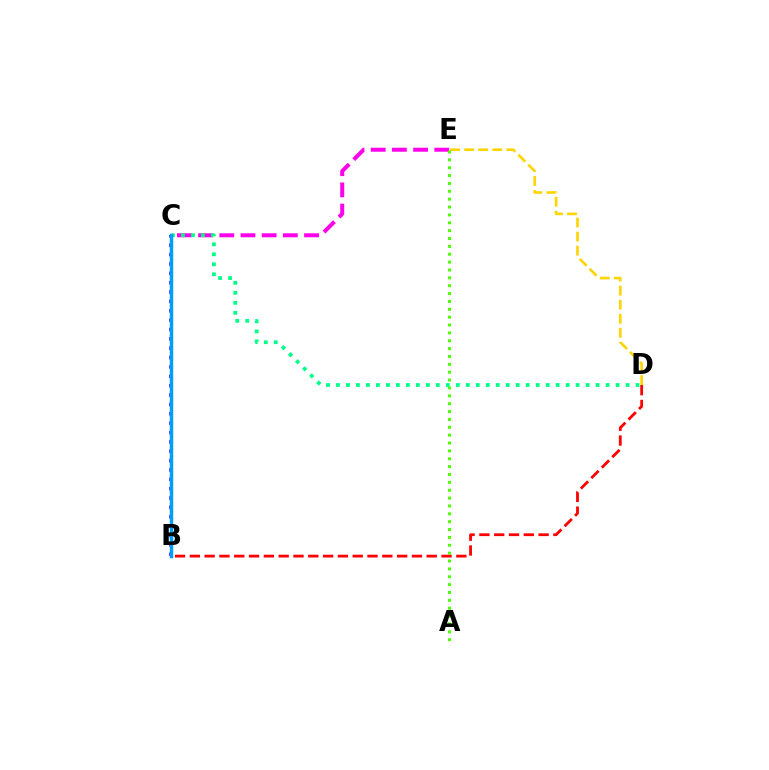{('C', 'E'): [{'color': '#ff00ed', 'line_style': 'dashed', 'thickness': 2.88}], ('B', 'C'): [{'color': '#3700ff', 'line_style': 'dotted', 'thickness': 2.54}, {'color': '#009eff', 'line_style': 'solid', 'thickness': 2.49}], ('C', 'D'): [{'color': '#00ff86', 'line_style': 'dotted', 'thickness': 2.71}], ('D', 'E'): [{'color': '#ffd500', 'line_style': 'dashed', 'thickness': 1.91}], ('B', 'D'): [{'color': '#ff0000', 'line_style': 'dashed', 'thickness': 2.01}], ('A', 'E'): [{'color': '#4fff00', 'line_style': 'dotted', 'thickness': 2.14}]}